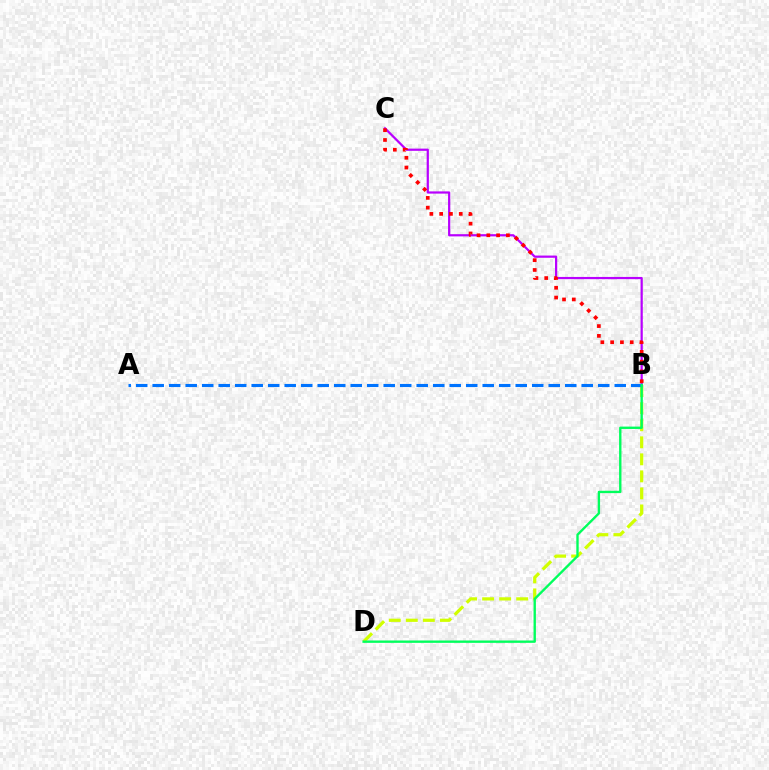{('B', 'C'): [{'color': '#b900ff', 'line_style': 'solid', 'thickness': 1.6}, {'color': '#ff0000', 'line_style': 'dotted', 'thickness': 2.66}], ('B', 'D'): [{'color': '#d1ff00', 'line_style': 'dashed', 'thickness': 2.31}, {'color': '#00ff5c', 'line_style': 'solid', 'thickness': 1.7}], ('A', 'B'): [{'color': '#0074ff', 'line_style': 'dashed', 'thickness': 2.24}]}